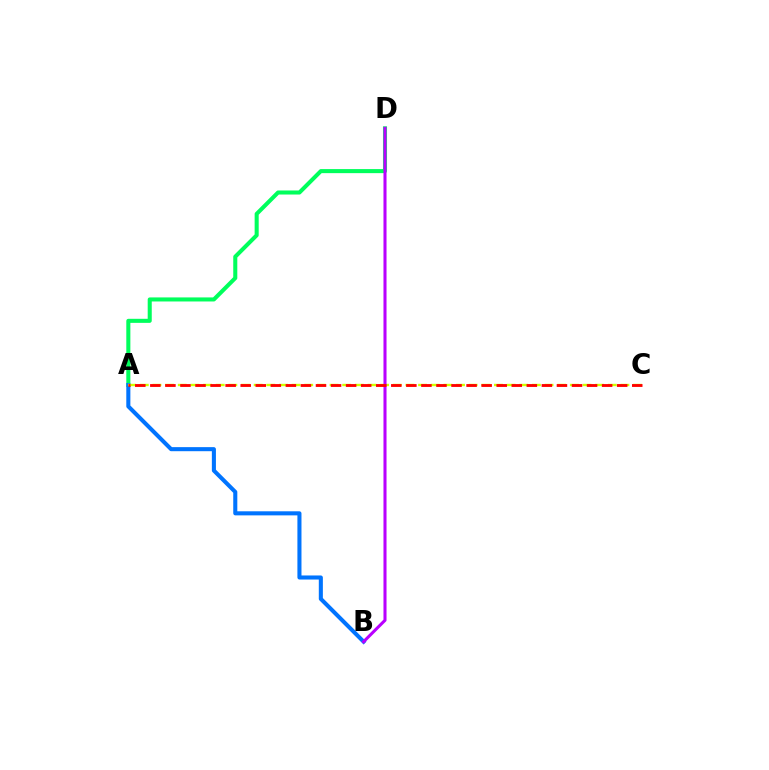{('A', 'D'): [{'color': '#00ff5c', 'line_style': 'solid', 'thickness': 2.92}], ('A', 'B'): [{'color': '#0074ff', 'line_style': 'solid', 'thickness': 2.93}], ('A', 'C'): [{'color': '#d1ff00', 'line_style': 'dashed', 'thickness': 1.72}, {'color': '#ff0000', 'line_style': 'dashed', 'thickness': 2.05}], ('B', 'D'): [{'color': '#b900ff', 'line_style': 'solid', 'thickness': 2.2}]}